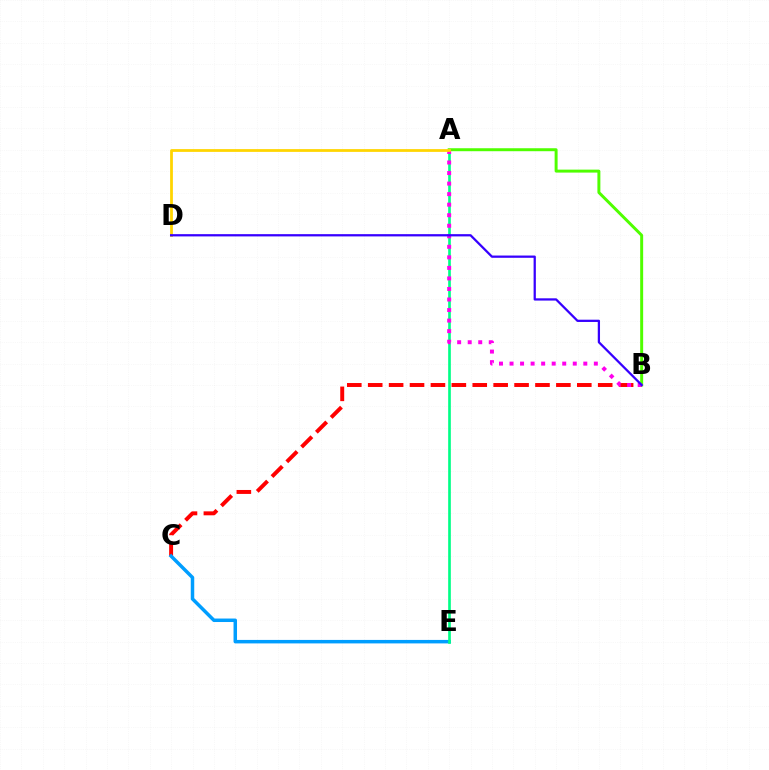{('B', 'C'): [{'color': '#ff0000', 'line_style': 'dashed', 'thickness': 2.84}], ('A', 'B'): [{'color': '#4fff00', 'line_style': 'solid', 'thickness': 2.14}, {'color': '#ff00ed', 'line_style': 'dotted', 'thickness': 2.86}], ('C', 'E'): [{'color': '#009eff', 'line_style': 'solid', 'thickness': 2.51}], ('A', 'E'): [{'color': '#00ff86', 'line_style': 'solid', 'thickness': 1.92}], ('A', 'D'): [{'color': '#ffd500', 'line_style': 'solid', 'thickness': 1.99}], ('B', 'D'): [{'color': '#3700ff', 'line_style': 'solid', 'thickness': 1.63}]}